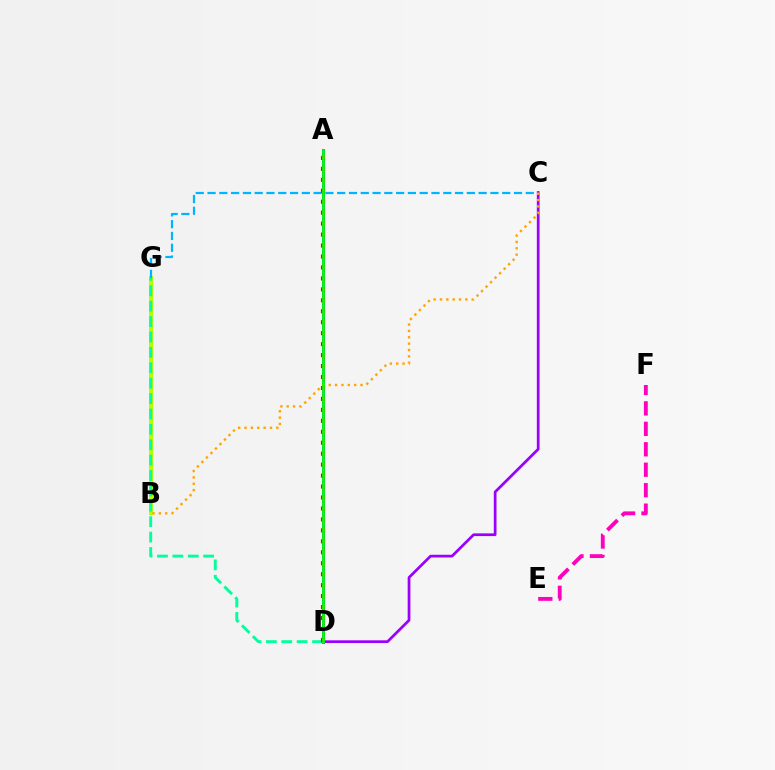{('B', 'G'): [{'color': '#b3ff00', 'line_style': 'solid', 'thickness': 2.91}], ('D', 'G'): [{'color': '#00ff9d', 'line_style': 'dashed', 'thickness': 2.09}], ('C', 'G'): [{'color': '#00b5ff', 'line_style': 'dashed', 'thickness': 1.6}], ('A', 'D'): [{'color': '#0010ff', 'line_style': 'solid', 'thickness': 2.06}, {'color': '#ff0000', 'line_style': 'dotted', 'thickness': 2.98}, {'color': '#08ff00', 'line_style': 'solid', 'thickness': 1.98}], ('E', 'F'): [{'color': '#ff00bd', 'line_style': 'dashed', 'thickness': 2.78}], ('C', 'D'): [{'color': '#9b00ff', 'line_style': 'solid', 'thickness': 1.96}], ('B', 'C'): [{'color': '#ffa500', 'line_style': 'dotted', 'thickness': 1.73}]}